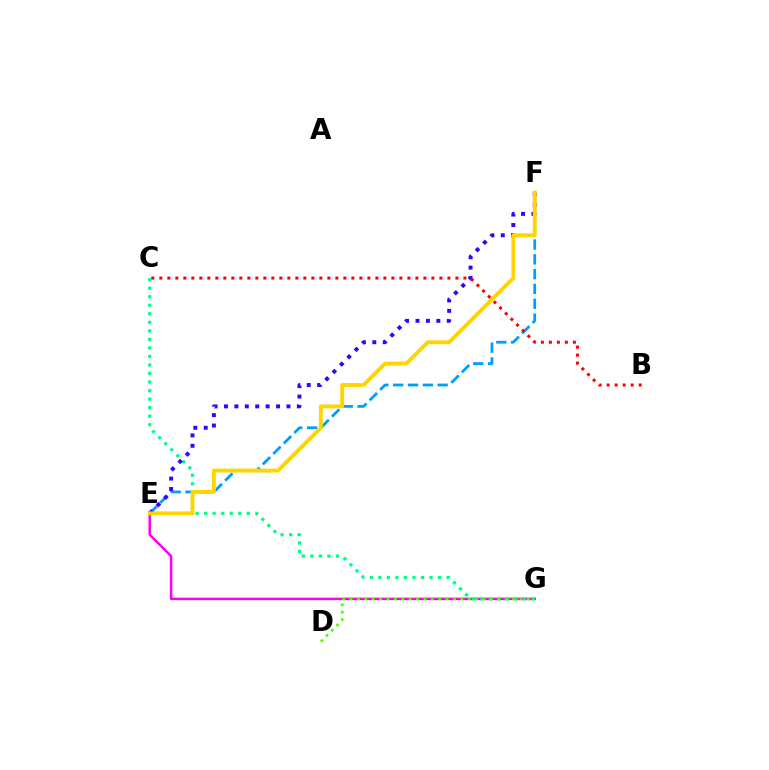{('E', 'F'): [{'color': '#009eff', 'line_style': 'dashed', 'thickness': 2.01}, {'color': '#3700ff', 'line_style': 'dotted', 'thickness': 2.83}, {'color': '#ffd500', 'line_style': 'solid', 'thickness': 2.81}], ('E', 'G'): [{'color': '#ff00ed', 'line_style': 'solid', 'thickness': 1.78}], ('C', 'G'): [{'color': '#00ff86', 'line_style': 'dotted', 'thickness': 2.32}], ('D', 'G'): [{'color': '#4fff00', 'line_style': 'dotted', 'thickness': 2.01}], ('B', 'C'): [{'color': '#ff0000', 'line_style': 'dotted', 'thickness': 2.17}]}